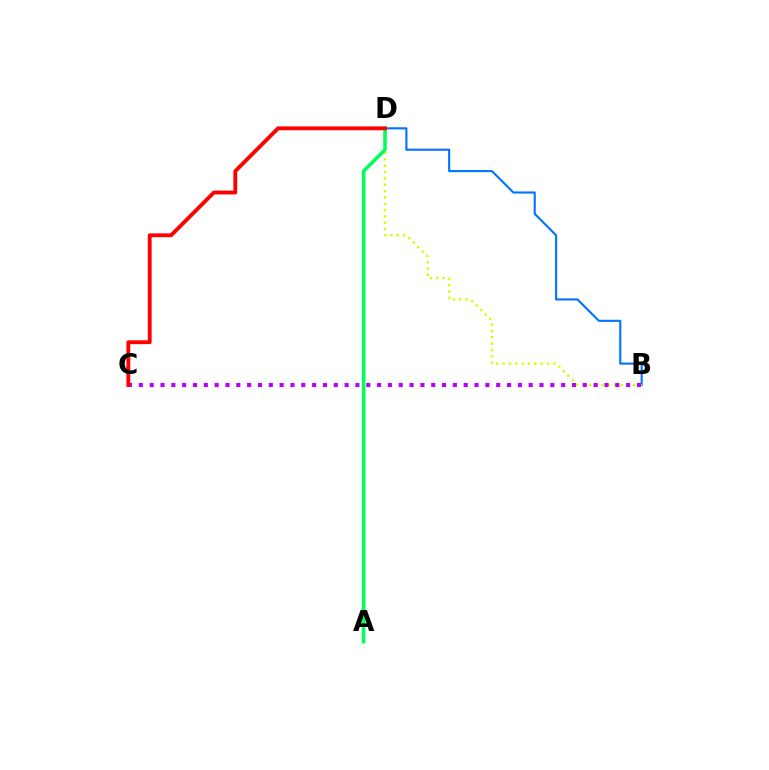{('B', 'D'): [{'color': '#0074ff', 'line_style': 'solid', 'thickness': 1.52}, {'color': '#d1ff00', 'line_style': 'dotted', 'thickness': 1.72}], ('A', 'D'): [{'color': '#00ff5c', 'line_style': 'solid', 'thickness': 2.57}], ('B', 'C'): [{'color': '#b900ff', 'line_style': 'dotted', 'thickness': 2.94}], ('C', 'D'): [{'color': '#ff0000', 'line_style': 'solid', 'thickness': 2.77}]}